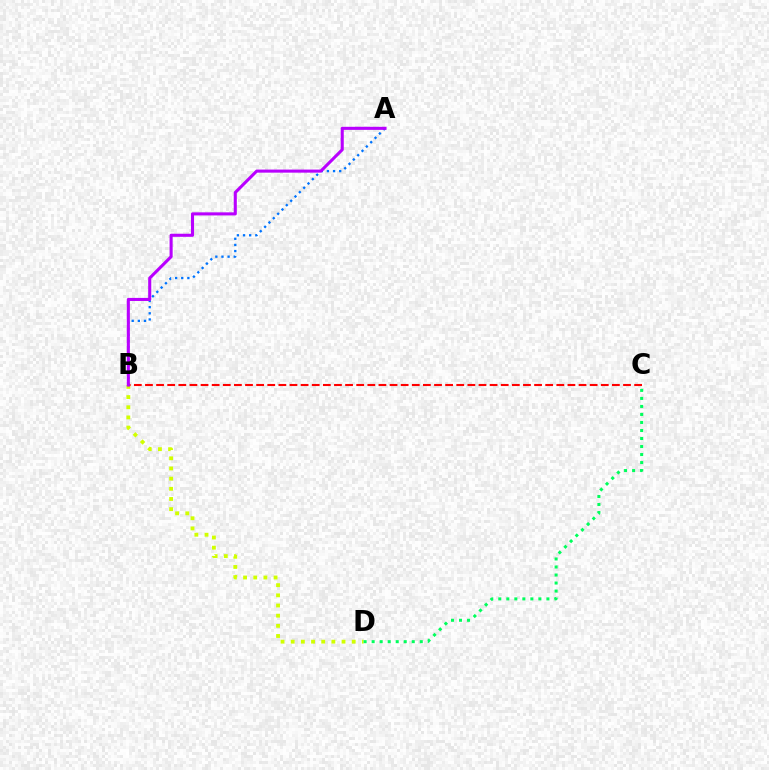{('A', 'B'): [{'color': '#0074ff', 'line_style': 'dotted', 'thickness': 1.67}, {'color': '#b900ff', 'line_style': 'solid', 'thickness': 2.21}], ('B', 'D'): [{'color': '#d1ff00', 'line_style': 'dotted', 'thickness': 2.76}], ('B', 'C'): [{'color': '#ff0000', 'line_style': 'dashed', 'thickness': 1.51}], ('C', 'D'): [{'color': '#00ff5c', 'line_style': 'dotted', 'thickness': 2.18}]}